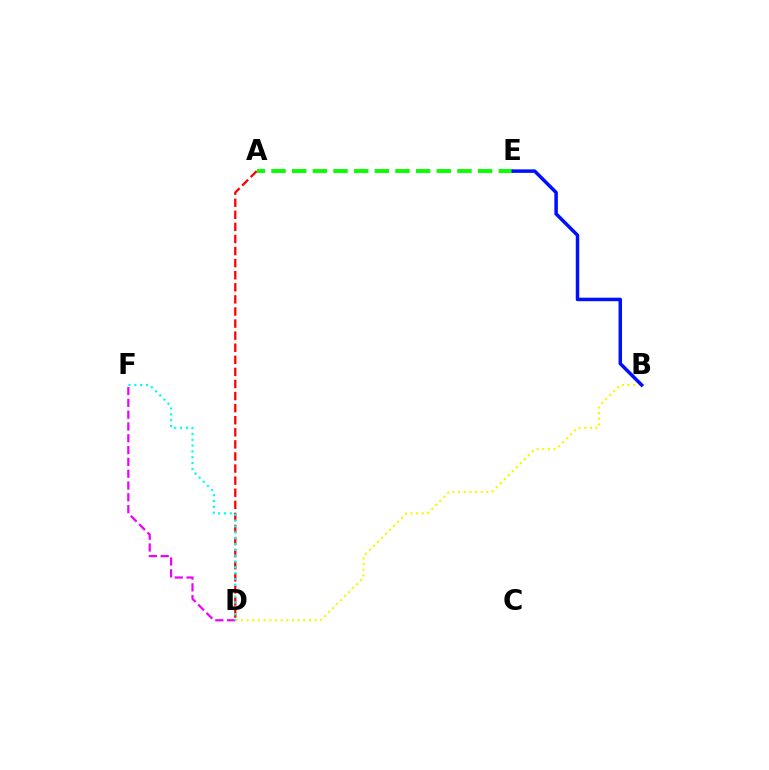{('A', 'E'): [{'color': '#08ff00', 'line_style': 'dashed', 'thickness': 2.81}], ('A', 'D'): [{'color': '#ff0000', 'line_style': 'dashed', 'thickness': 1.64}], ('B', 'D'): [{'color': '#fcf500', 'line_style': 'dotted', 'thickness': 1.54}], ('D', 'F'): [{'color': '#ee00ff', 'line_style': 'dashed', 'thickness': 1.6}, {'color': '#00fff6', 'line_style': 'dotted', 'thickness': 1.59}], ('B', 'E'): [{'color': '#0010ff', 'line_style': 'solid', 'thickness': 2.52}]}